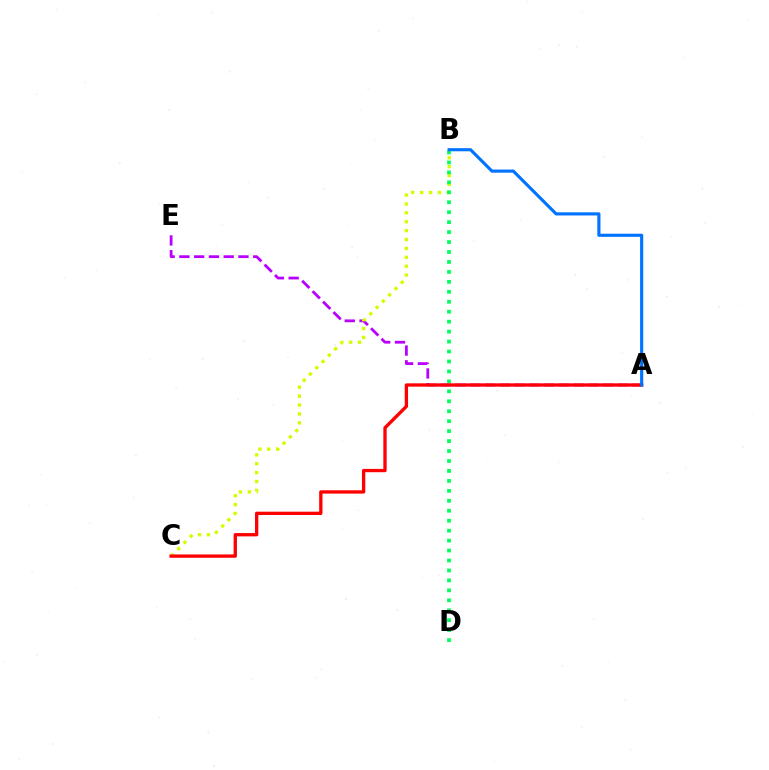{('A', 'E'): [{'color': '#b900ff', 'line_style': 'dashed', 'thickness': 2.01}], ('B', 'C'): [{'color': '#d1ff00', 'line_style': 'dotted', 'thickness': 2.42}], ('B', 'D'): [{'color': '#00ff5c', 'line_style': 'dotted', 'thickness': 2.7}], ('A', 'C'): [{'color': '#ff0000', 'line_style': 'solid', 'thickness': 2.39}], ('A', 'B'): [{'color': '#0074ff', 'line_style': 'solid', 'thickness': 2.26}]}